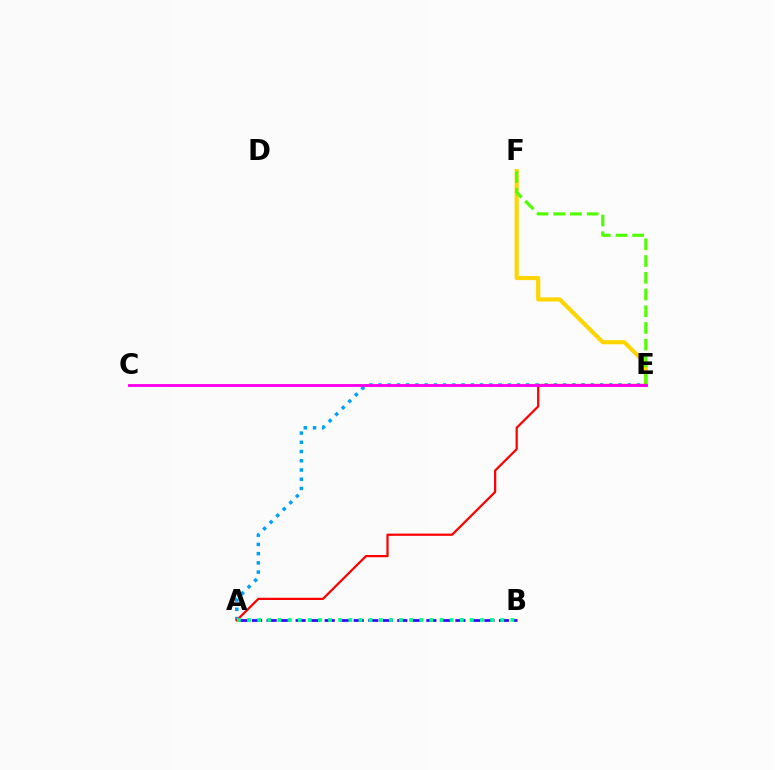{('A', 'E'): [{'color': '#009eff', 'line_style': 'dotted', 'thickness': 2.51}, {'color': '#ff0000', 'line_style': 'solid', 'thickness': 1.61}], ('A', 'B'): [{'color': '#3700ff', 'line_style': 'dashed', 'thickness': 1.97}, {'color': '#00ff86', 'line_style': 'dotted', 'thickness': 2.75}], ('E', 'F'): [{'color': '#ffd500', 'line_style': 'solid', 'thickness': 2.97}, {'color': '#4fff00', 'line_style': 'dashed', 'thickness': 2.27}], ('C', 'E'): [{'color': '#ff00ed', 'line_style': 'solid', 'thickness': 2.07}]}